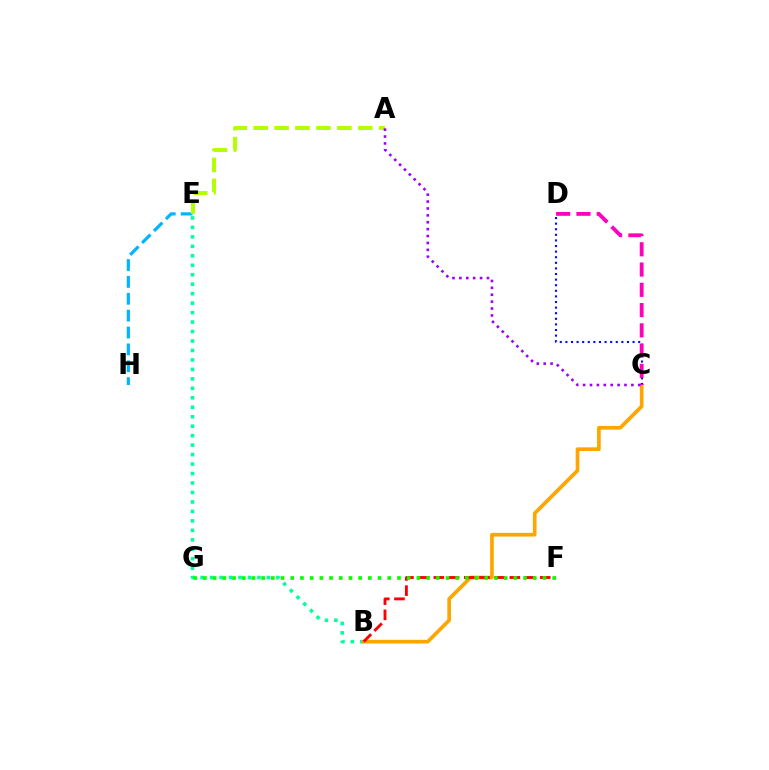{('B', 'E'): [{'color': '#00ff9d', 'line_style': 'dotted', 'thickness': 2.57}], ('E', 'H'): [{'color': '#00b5ff', 'line_style': 'dashed', 'thickness': 2.29}], ('B', 'C'): [{'color': '#ffa500', 'line_style': 'solid', 'thickness': 2.64}], ('C', 'D'): [{'color': '#0010ff', 'line_style': 'dotted', 'thickness': 1.52}, {'color': '#ff00bd', 'line_style': 'dashed', 'thickness': 2.75}], ('A', 'E'): [{'color': '#b3ff00', 'line_style': 'dashed', 'thickness': 2.84}], ('B', 'F'): [{'color': '#ff0000', 'line_style': 'dashed', 'thickness': 2.06}], ('F', 'G'): [{'color': '#08ff00', 'line_style': 'dotted', 'thickness': 2.64}], ('A', 'C'): [{'color': '#9b00ff', 'line_style': 'dotted', 'thickness': 1.87}]}